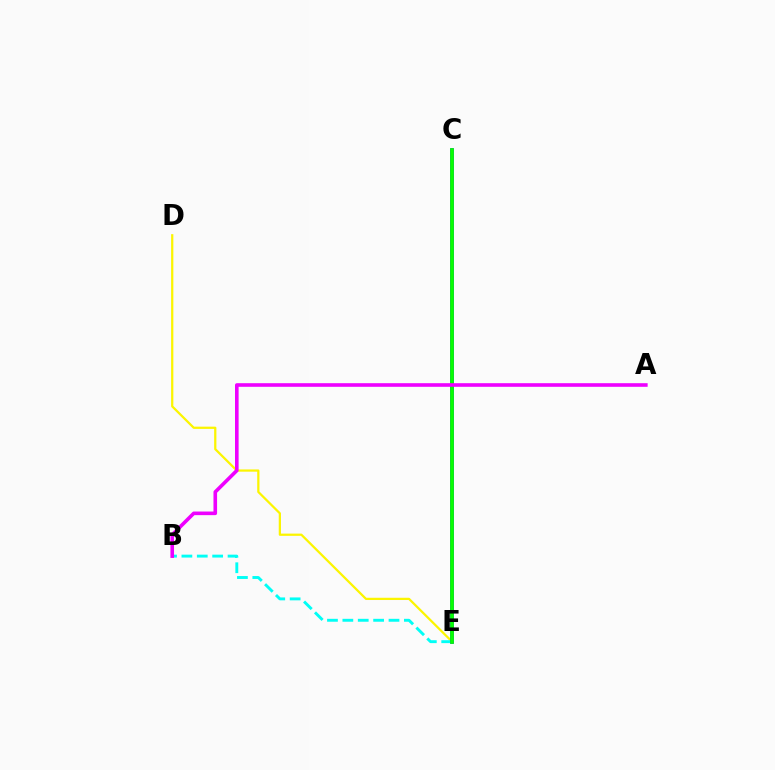{('D', 'E'): [{'color': '#fcf500', 'line_style': 'solid', 'thickness': 1.61}], ('B', 'E'): [{'color': '#00fff6', 'line_style': 'dashed', 'thickness': 2.09}], ('C', 'E'): [{'color': '#ff0000', 'line_style': 'dashed', 'thickness': 1.67}, {'color': '#0010ff', 'line_style': 'solid', 'thickness': 2.55}, {'color': '#08ff00', 'line_style': 'solid', 'thickness': 2.65}], ('A', 'B'): [{'color': '#ee00ff', 'line_style': 'solid', 'thickness': 2.6}]}